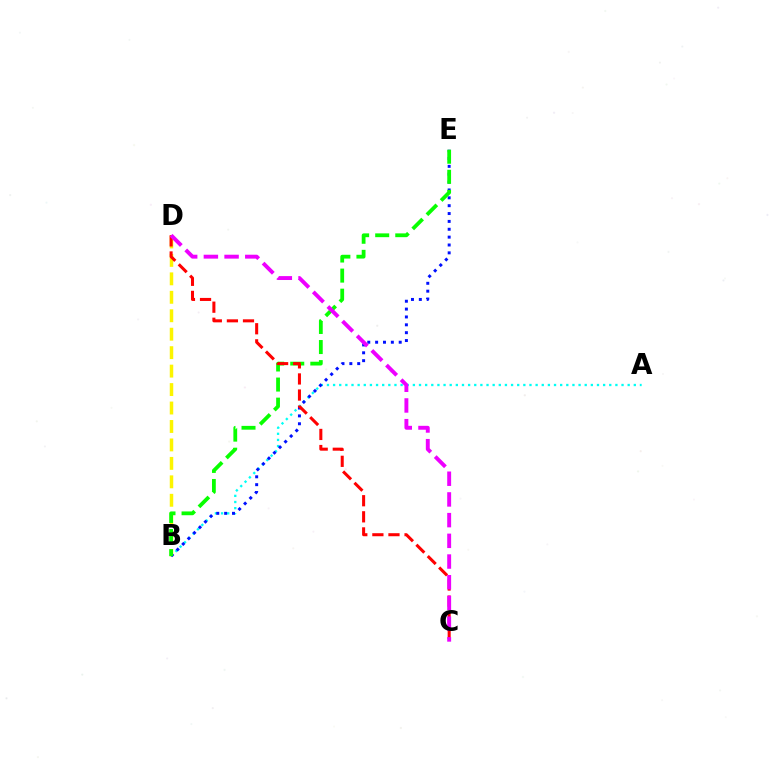{('B', 'D'): [{'color': '#fcf500', 'line_style': 'dashed', 'thickness': 2.51}], ('A', 'B'): [{'color': '#00fff6', 'line_style': 'dotted', 'thickness': 1.67}], ('B', 'E'): [{'color': '#0010ff', 'line_style': 'dotted', 'thickness': 2.14}, {'color': '#08ff00', 'line_style': 'dashed', 'thickness': 2.73}], ('C', 'D'): [{'color': '#ff0000', 'line_style': 'dashed', 'thickness': 2.19}, {'color': '#ee00ff', 'line_style': 'dashed', 'thickness': 2.81}]}